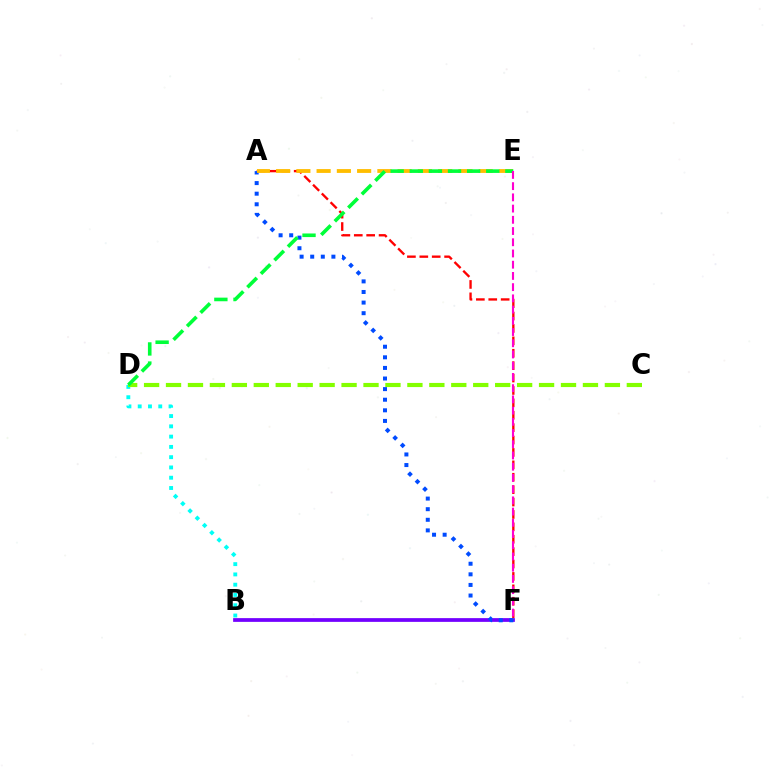{('B', 'F'): [{'color': '#7200ff', 'line_style': 'solid', 'thickness': 2.69}], ('A', 'F'): [{'color': '#ff0000', 'line_style': 'dashed', 'thickness': 1.68}, {'color': '#004bff', 'line_style': 'dotted', 'thickness': 2.88}], ('B', 'D'): [{'color': '#00fff6', 'line_style': 'dotted', 'thickness': 2.79}], ('C', 'D'): [{'color': '#84ff00', 'line_style': 'dashed', 'thickness': 2.98}], ('A', 'E'): [{'color': '#ffbd00', 'line_style': 'dashed', 'thickness': 2.75}], ('D', 'E'): [{'color': '#00ff39', 'line_style': 'dashed', 'thickness': 2.6}], ('E', 'F'): [{'color': '#ff00cf', 'line_style': 'dashed', 'thickness': 1.52}]}